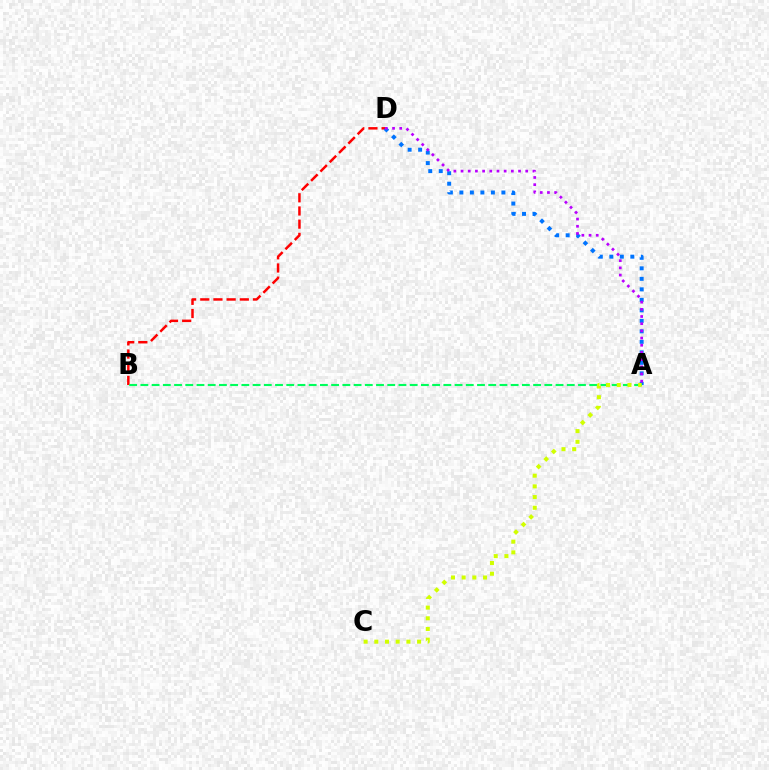{('B', 'D'): [{'color': '#ff0000', 'line_style': 'dashed', 'thickness': 1.79}], ('A', 'D'): [{'color': '#0074ff', 'line_style': 'dotted', 'thickness': 2.85}, {'color': '#b900ff', 'line_style': 'dotted', 'thickness': 1.95}], ('A', 'B'): [{'color': '#00ff5c', 'line_style': 'dashed', 'thickness': 1.52}], ('A', 'C'): [{'color': '#d1ff00', 'line_style': 'dotted', 'thickness': 2.9}]}